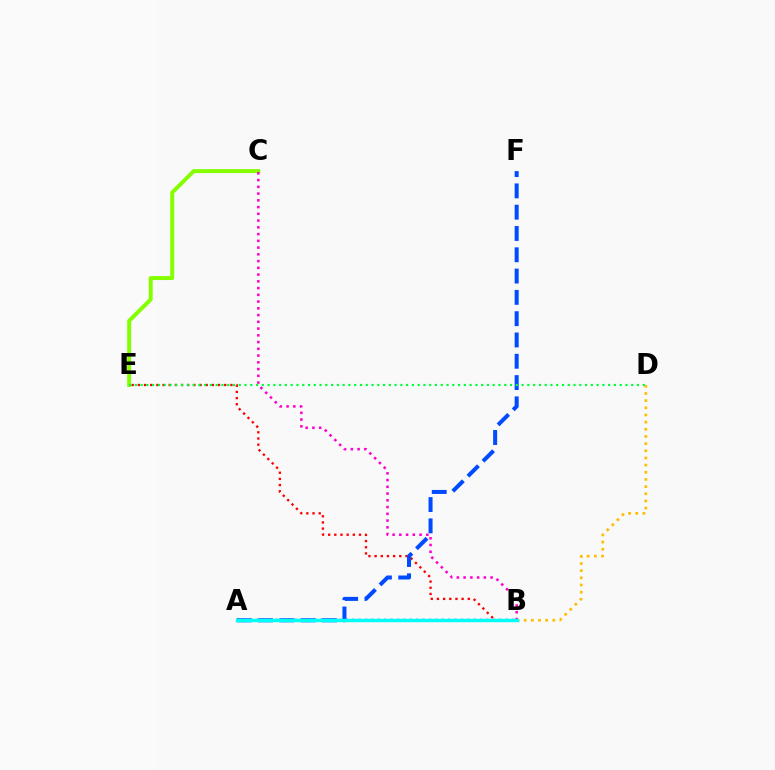{('B', 'E'): [{'color': '#ff0000', 'line_style': 'dotted', 'thickness': 1.68}], ('C', 'E'): [{'color': '#84ff00', 'line_style': 'solid', 'thickness': 2.86}], ('A', 'F'): [{'color': '#004bff', 'line_style': 'dashed', 'thickness': 2.89}], ('B', 'C'): [{'color': '#ff00cf', 'line_style': 'dotted', 'thickness': 1.83}], ('A', 'B'): [{'color': '#7200ff', 'line_style': 'dotted', 'thickness': 1.74}, {'color': '#00fff6', 'line_style': 'solid', 'thickness': 2.48}], ('B', 'D'): [{'color': '#ffbd00', 'line_style': 'dotted', 'thickness': 1.95}], ('D', 'E'): [{'color': '#00ff39', 'line_style': 'dotted', 'thickness': 1.57}]}